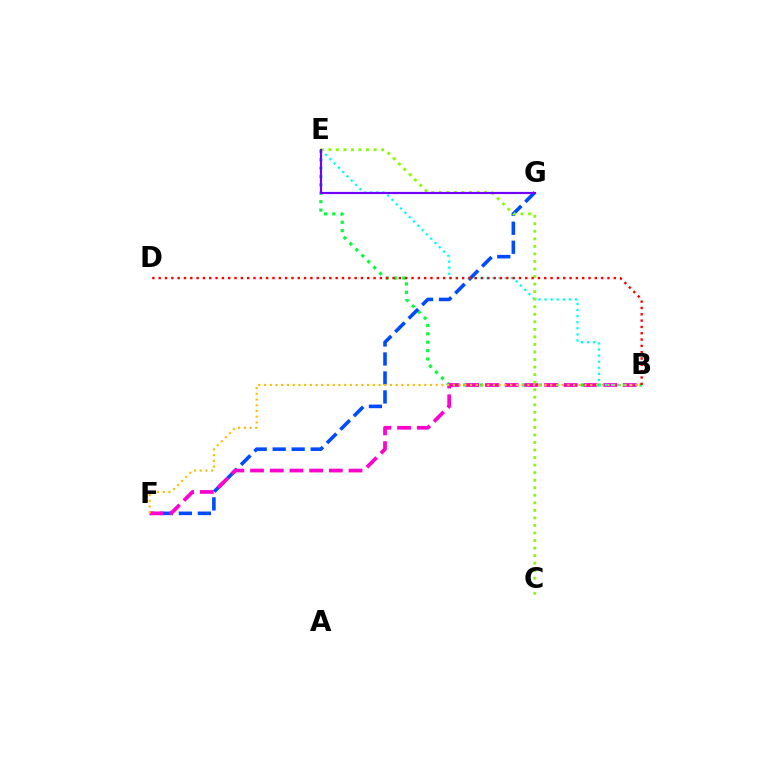{('B', 'E'): [{'color': '#00ff39', 'line_style': 'dotted', 'thickness': 2.28}, {'color': '#00fff6', 'line_style': 'dotted', 'thickness': 1.65}], ('F', 'G'): [{'color': '#004bff', 'line_style': 'dashed', 'thickness': 2.58}], ('B', 'F'): [{'color': '#ff00cf', 'line_style': 'dashed', 'thickness': 2.68}, {'color': '#ffbd00', 'line_style': 'dotted', 'thickness': 1.56}], ('C', 'E'): [{'color': '#84ff00', 'line_style': 'dotted', 'thickness': 2.05}], ('B', 'D'): [{'color': '#ff0000', 'line_style': 'dotted', 'thickness': 1.72}], ('E', 'G'): [{'color': '#7200ff', 'line_style': 'solid', 'thickness': 1.57}]}